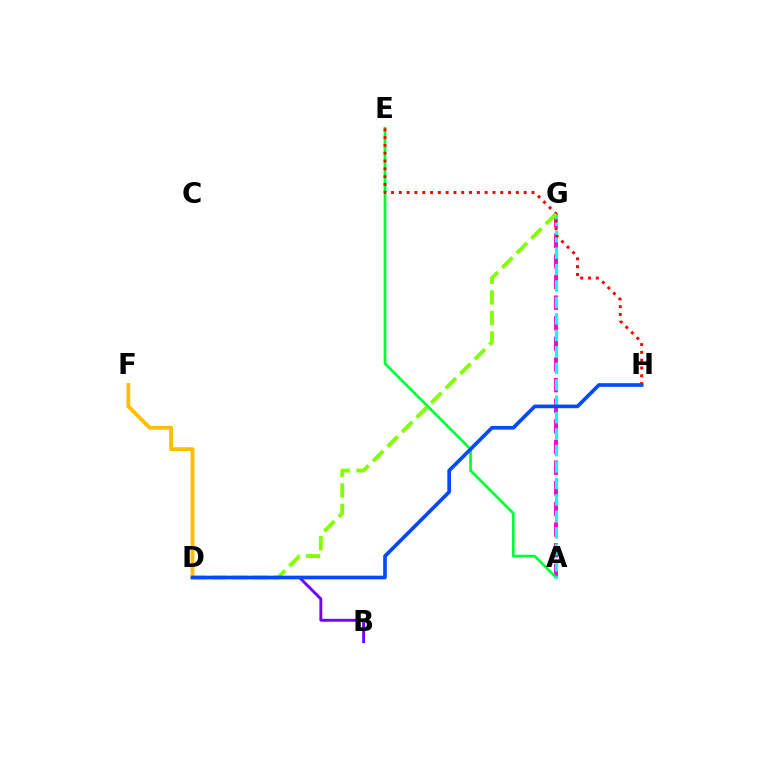{('A', 'G'): [{'color': '#ff00cf', 'line_style': 'dashed', 'thickness': 2.8}, {'color': '#00fff6', 'line_style': 'dashed', 'thickness': 2.23}], ('A', 'E'): [{'color': '#00ff39', 'line_style': 'solid', 'thickness': 1.95}], ('B', 'D'): [{'color': '#7200ff', 'line_style': 'solid', 'thickness': 2.07}], ('E', 'H'): [{'color': '#ff0000', 'line_style': 'dotted', 'thickness': 2.12}], ('D', 'G'): [{'color': '#84ff00', 'line_style': 'dashed', 'thickness': 2.8}], ('D', 'F'): [{'color': '#ffbd00', 'line_style': 'solid', 'thickness': 2.76}], ('D', 'H'): [{'color': '#004bff', 'line_style': 'solid', 'thickness': 2.64}]}